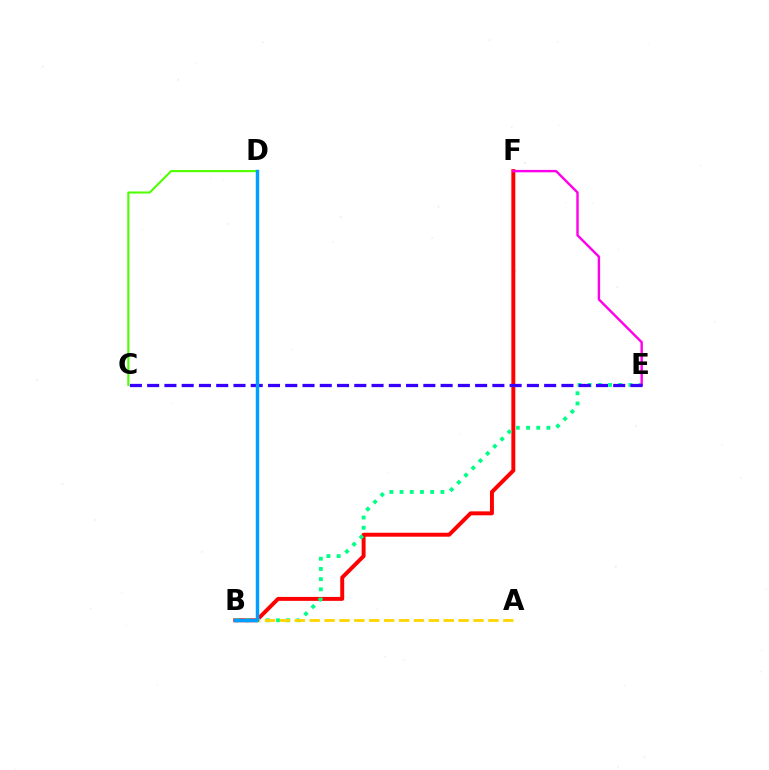{('C', 'D'): [{'color': '#4fff00', 'line_style': 'solid', 'thickness': 1.52}], ('B', 'F'): [{'color': '#ff0000', 'line_style': 'solid', 'thickness': 2.84}], ('B', 'E'): [{'color': '#00ff86', 'line_style': 'dotted', 'thickness': 2.77}], ('E', 'F'): [{'color': '#ff00ed', 'line_style': 'solid', 'thickness': 1.73}], ('C', 'E'): [{'color': '#3700ff', 'line_style': 'dashed', 'thickness': 2.34}], ('A', 'B'): [{'color': '#ffd500', 'line_style': 'dashed', 'thickness': 2.02}], ('B', 'D'): [{'color': '#009eff', 'line_style': 'solid', 'thickness': 2.48}]}